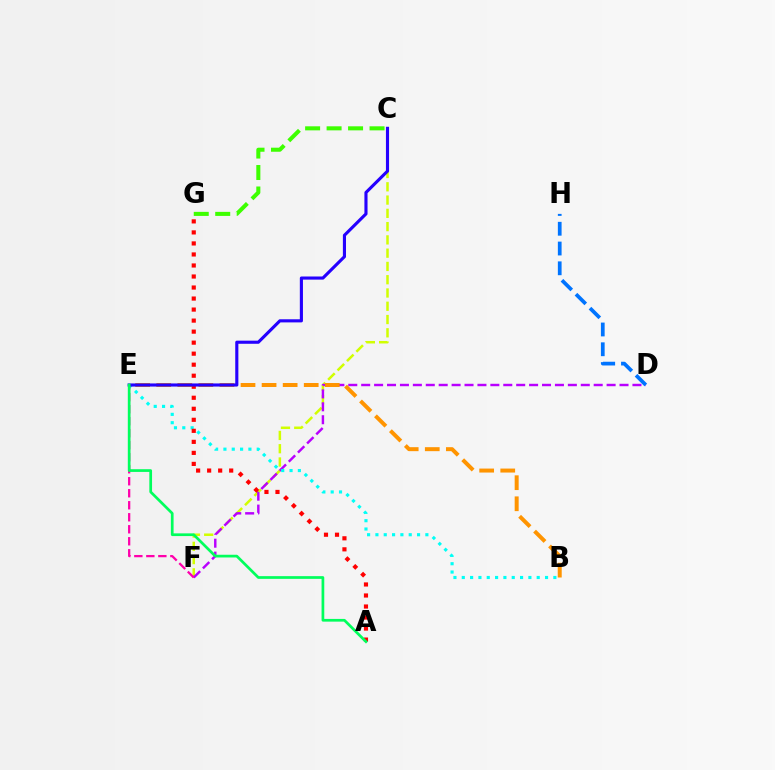{('C', 'F'): [{'color': '#d1ff00', 'line_style': 'dashed', 'thickness': 1.8}], ('D', 'F'): [{'color': '#b900ff', 'line_style': 'dashed', 'thickness': 1.75}], ('B', 'E'): [{'color': '#00fff6', 'line_style': 'dotted', 'thickness': 2.26}, {'color': '#ff9400', 'line_style': 'dashed', 'thickness': 2.86}], ('A', 'G'): [{'color': '#ff0000', 'line_style': 'dotted', 'thickness': 3.0}], ('E', 'F'): [{'color': '#ff00ac', 'line_style': 'dashed', 'thickness': 1.63}], ('C', 'G'): [{'color': '#3dff00', 'line_style': 'dashed', 'thickness': 2.92}], ('D', 'H'): [{'color': '#0074ff', 'line_style': 'dashed', 'thickness': 2.69}], ('C', 'E'): [{'color': '#2500ff', 'line_style': 'solid', 'thickness': 2.25}], ('A', 'E'): [{'color': '#00ff5c', 'line_style': 'solid', 'thickness': 1.95}]}